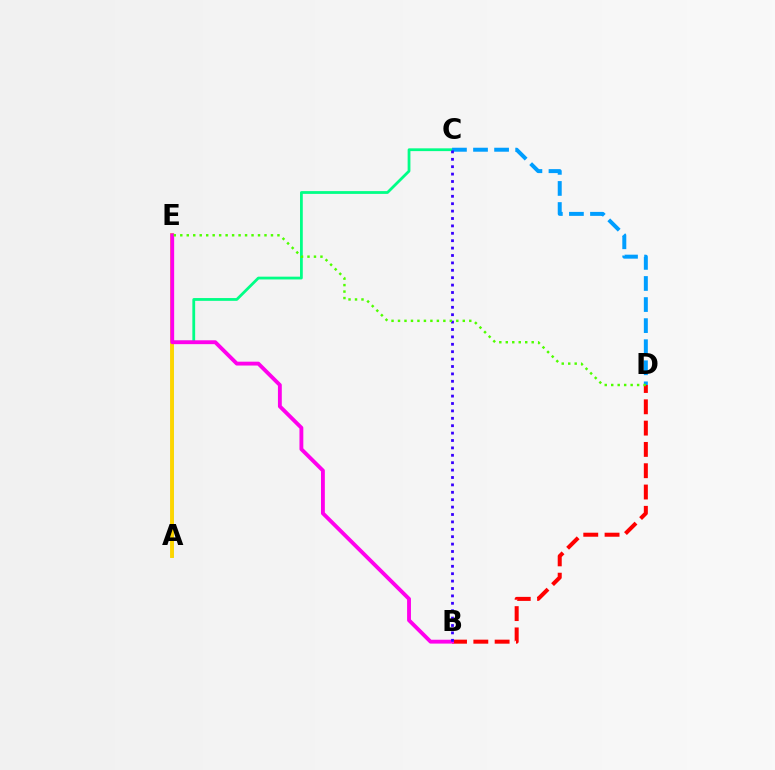{('A', 'C'): [{'color': '#00ff86', 'line_style': 'solid', 'thickness': 2.0}], ('C', 'D'): [{'color': '#009eff', 'line_style': 'dashed', 'thickness': 2.86}], ('A', 'E'): [{'color': '#ffd500', 'line_style': 'solid', 'thickness': 2.78}], ('B', 'D'): [{'color': '#ff0000', 'line_style': 'dashed', 'thickness': 2.89}], ('B', 'E'): [{'color': '#ff00ed', 'line_style': 'solid', 'thickness': 2.78}], ('B', 'C'): [{'color': '#3700ff', 'line_style': 'dotted', 'thickness': 2.01}], ('D', 'E'): [{'color': '#4fff00', 'line_style': 'dotted', 'thickness': 1.76}]}